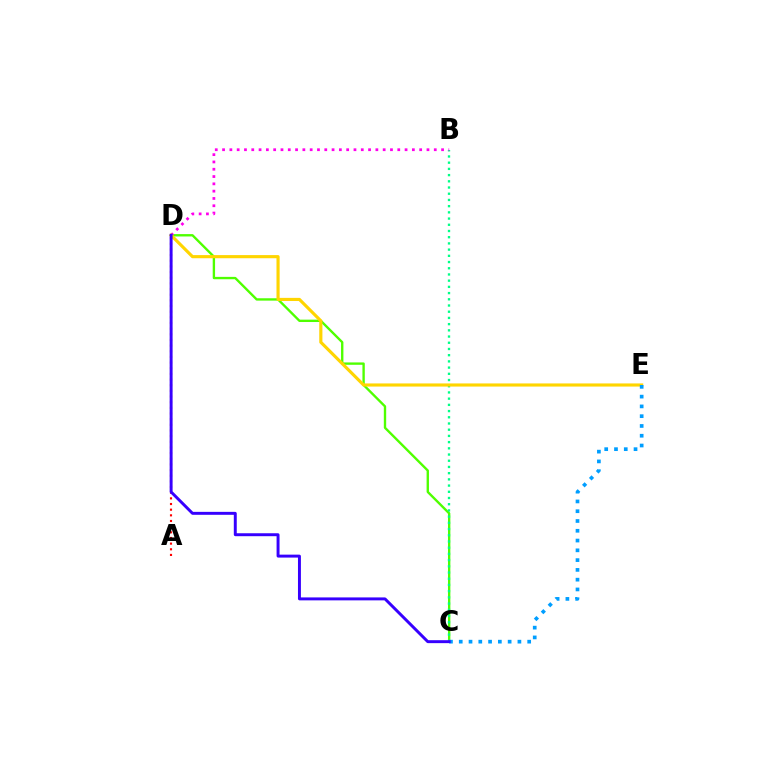{('C', 'D'): [{'color': '#4fff00', 'line_style': 'solid', 'thickness': 1.7}, {'color': '#3700ff', 'line_style': 'solid', 'thickness': 2.12}], ('B', 'C'): [{'color': '#00ff86', 'line_style': 'dotted', 'thickness': 1.69}], ('B', 'D'): [{'color': '#ff00ed', 'line_style': 'dotted', 'thickness': 1.98}], ('D', 'E'): [{'color': '#ffd500', 'line_style': 'solid', 'thickness': 2.26}], ('A', 'D'): [{'color': '#ff0000', 'line_style': 'dotted', 'thickness': 1.54}], ('C', 'E'): [{'color': '#009eff', 'line_style': 'dotted', 'thickness': 2.66}]}